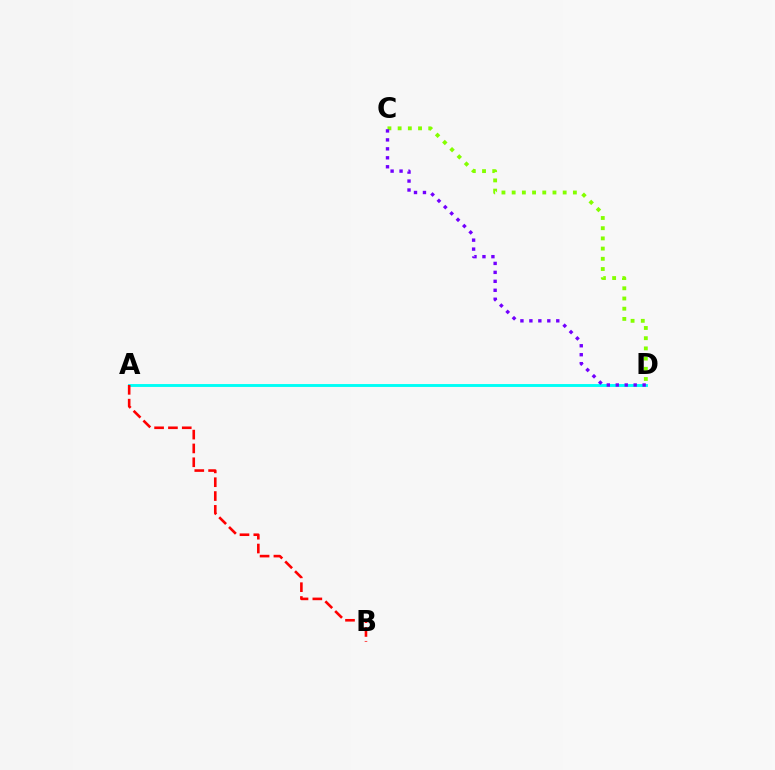{('A', 'D'): [{'color': '#00fff6', 'line_style': 'solid', 'thickness': 2.09}], ('C', 'D'): [{'color': '#84ff00', 'line_style': 'dotted', 'thickness': 2.77}, {'color': '#7200ff', 'line_style': 'dotted', 'thickness': 2.43}], ('A', 'B'): [{'color': '#ff0000', 'line_style': 'dashed', 'thickness': 1.88}]}